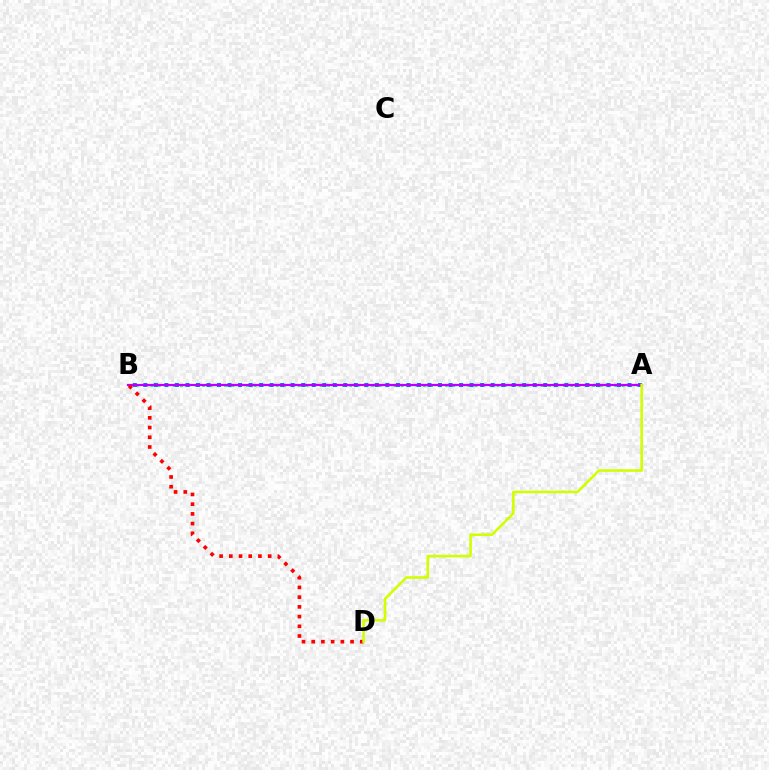{('A', 'B'): [{'color': '#00ff5c', 'line_style': 'dotted', 'thickness': 2.0}, {'color': '#0074ff', 'line_style': 'dotted', 'thickness': 2.86}, {'color': '#b900ff', 'line_style': 'solid', 'thickness': 1.61}], ('B', 'D'): [{'color': '#ff0000', 'line_style': 'dotted', 'thickness': 2.64}], ('A', 'D'): [{'color': '#d1ff00', 'line_style': 'solid', 'thickness': 1.87}]}